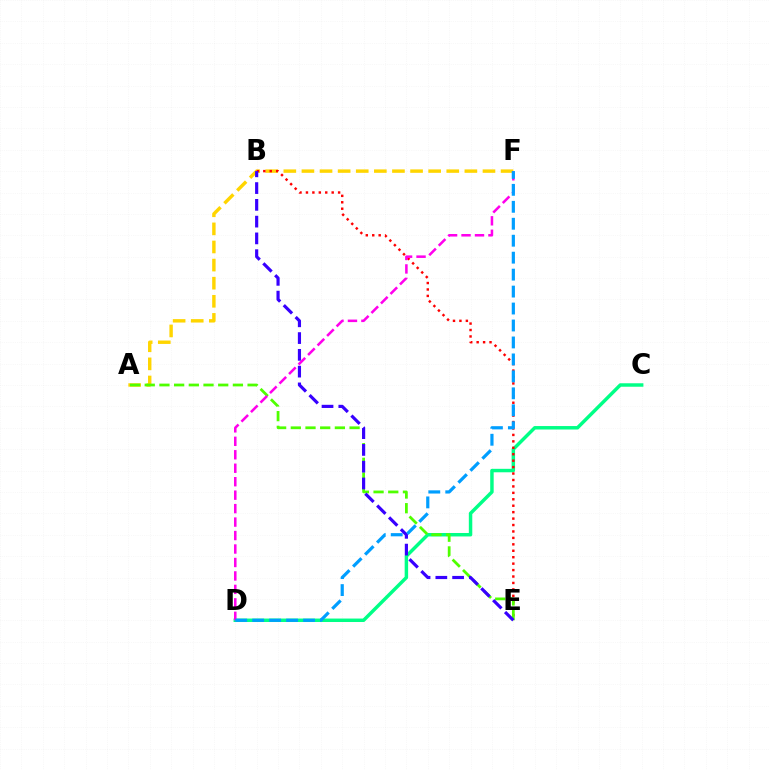{('A', 'F'): [{'color': '#ffd500', 'line_style': 'dashed', 'thickness': 2.46}], ('C', 'D'): [{'color': '#00ff86', 'line_style': 'solid', 'thickness': 2.49}], ('B', 'E'): [{'color': '#ff0000', 'line_style': 'dotted', 'thickness': 1.75}, {'color': '#3700ff', 'line_style': 'dashed', 'thickness': 2.28}], ('A', 'E'): [{'color': '#4fff00', 'line_style': 'dashed', 'thickness': 2.0}], ('D', 'F'): [{'color': '#ff00ed', 'line_style': 'dashed', 'thickness': 1.83}, {'color': '#009eff', 'line_style': 'dashed', 'thickness': 2.3}]}